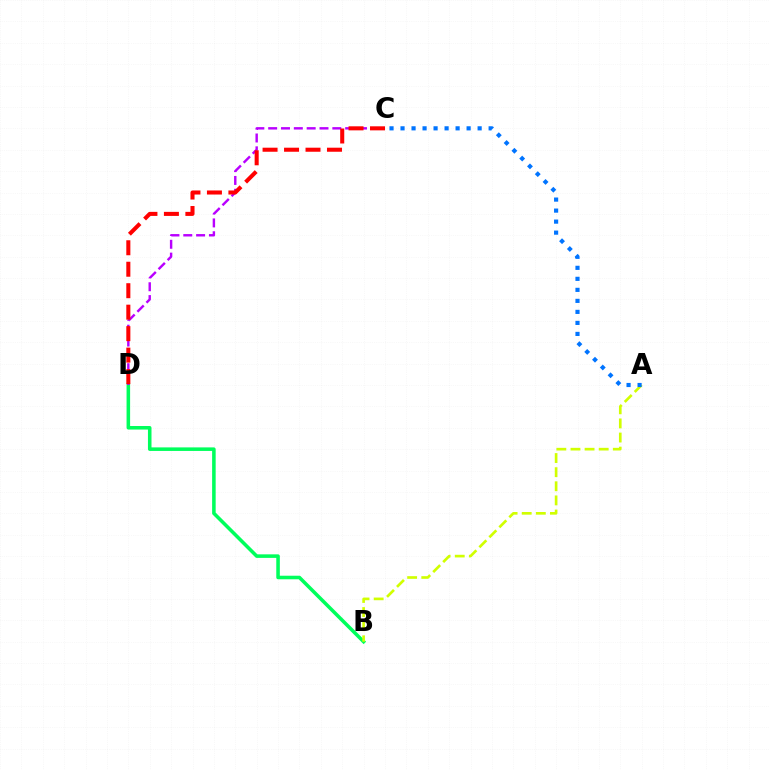{('B', 'D'): [{'color': '#00ff5c', 'line_style': 'solid', 'thickness': 2.56}], ('C', 'D'): [{'color': '#b900ff', 'line_style': 'dashed', 'thickness': 1.74}, {'color': '#ff0000', 'line_style': 'dashed', 'thickness': 2.92}], ('A', 'B'): [{'color': '#d1ff00', 'line_style': 'dashed', 'thickness': 1.92}], ('A', 'C'): [{'color': '#0074ff', 'line_style': 'dotted', 'thickness': 2.99}]}